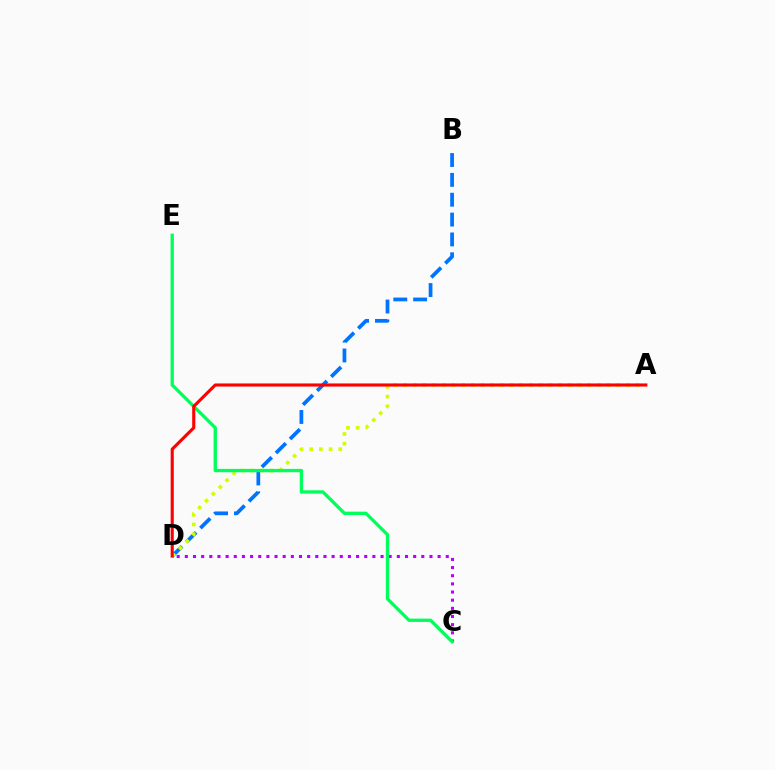{('C', 'D'): [{'color': '#b900ff', 'line_style': 'dotted', 'thickness': 2.22}], ('B', 'D'): [{'color': '#0074ff', 'line_style': 'dashed', 'thickness': 2.7}], ('A', 'D'): [{'color': '#d1ff00', 'line_style': 'dotted', 'thickness': 2.63}, {'color': '#ff0000', 'line_style': 'solid', 'thickness': 2.24}], ('C', 'E'): [{'color': '#00ff5c', 'line_style': 'solid', 'thickness': 2.4}]}